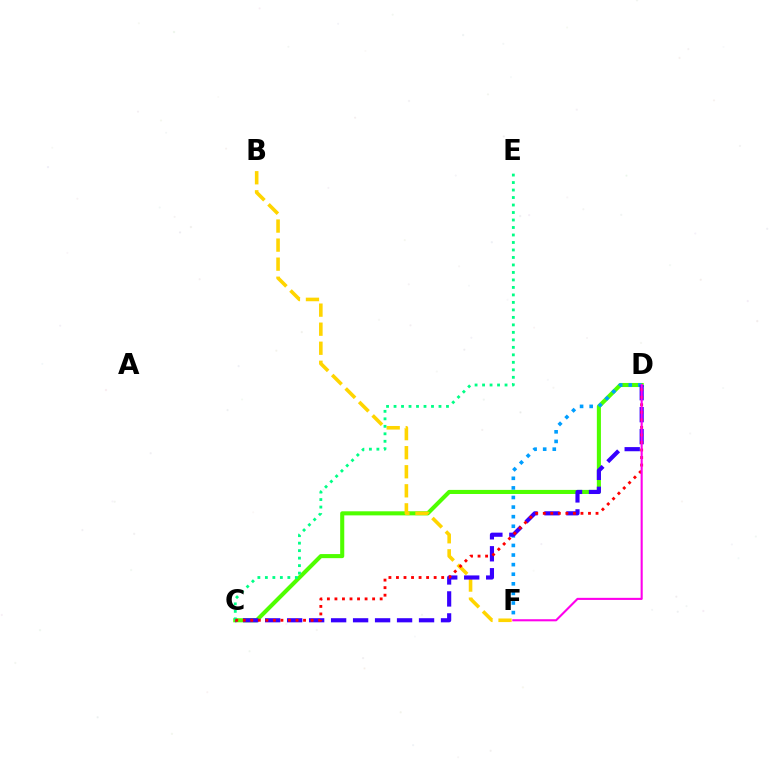{('C', 'D'): [{'color': '#4fff00', 'line_style': 'solid', 'thickness': 2.94}, {'color': '#3700ff', 'line_style': 'dashed', 'thickness': 2.99}, {'color': '#ff0000', 'line_style': 'dotted', 'thickness': 2.05}], ('D', 'F'): [{'color': '#009eff', 'line_style': 'dotted', 'thickness': 2.61}, {'color': '#ff00ed', 'line_style': 'solid', 'thickness': 1.51}], ('B', 'F'): [{'color': '#ffd500', 'line_style': 'dashed', 'thickness': 2.59}], ('C', 'E'): [{'color': '#00ff86', 'line_style': 'dotted', 'thickness': 2.04}]}